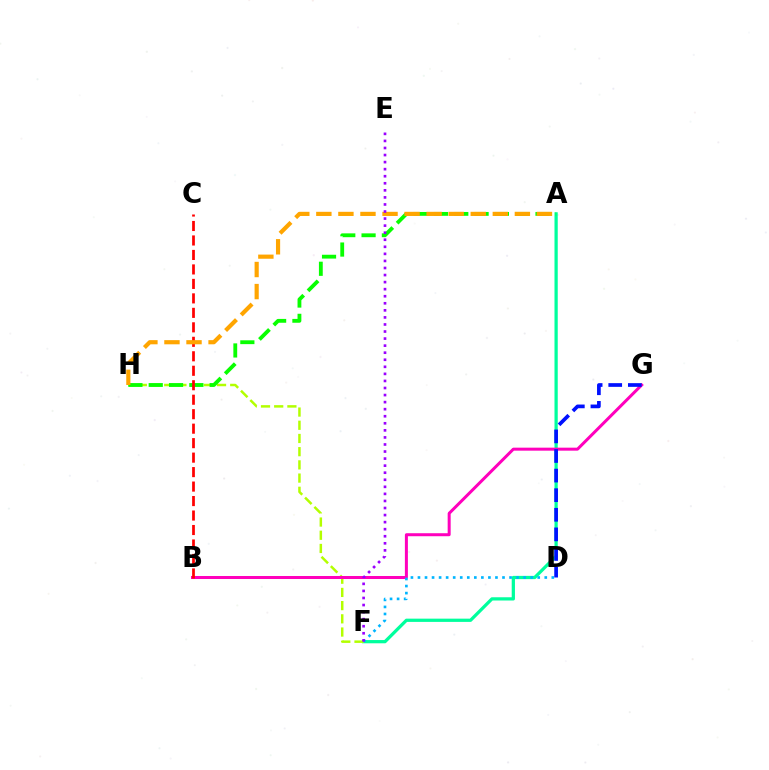{('A', 'F'): [{'color': '#00ff9d', 'line_style': 'solid', 'thickness': 2.34}], ('F', 'H'): [{'color': '#b3ff00', 'line_style': 'dashed', 'thickness': 1.79}], ('B', 'G'): [{'color': '#ff00bd', 'line_style': 'solid', 'thickness': 2.16}], ('A', 'H'): [{'color': '#08ff00', 'line_style': 'dashed', 'thickness': 2.76}, {'color': '#ffa500', 'line_style': 'dashed', 'thickness': 3.0}], ('D', 'F'): [{'color': '#00b5ff', 'line_style': 'dotted', 'thickness': 1.91}], ('D', 'G'): [{'color': '#0010ff', 'line_style': 'dashed', 'thickness': 2.66}], ('B', 'C'): [{'color': '#ff0000', 'line_style': 'dashed', 'thickness': 1.97}], ('E', 'F'): [{'color': '#9b00ff', 'line_style': 'dotted', 'thickness': 1.92}]}